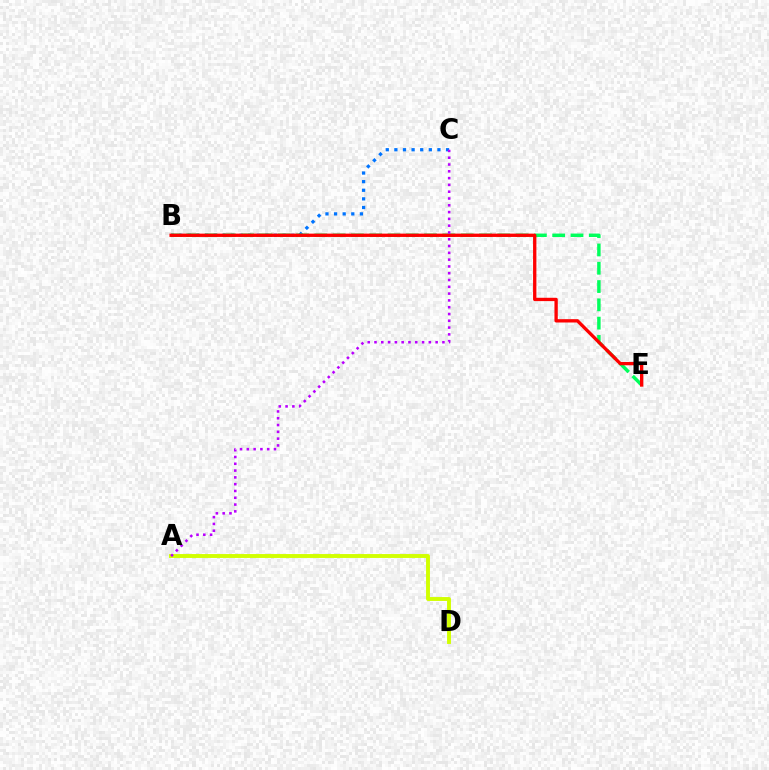{('B', 'C'): [{'color': '#0074ff', 'line_style': 'dotted', 'thickness': 2.34}], ('A', 'D'): [{'color': '#d1ff00', 'line_style': 'solid', 'thickness': 2.8}], ('B', 'E'): [{'color': '#00ff5c', 'line_style': 'dashed', 'thickness': 2.49}, {'color': '#ff0000', 'line_style': 'solid', 'thickness': 2.39}], ('A', 'C'): [{'color': '#b900ff', 'line_style': 'dotted', 'thickness': 1.85}]}